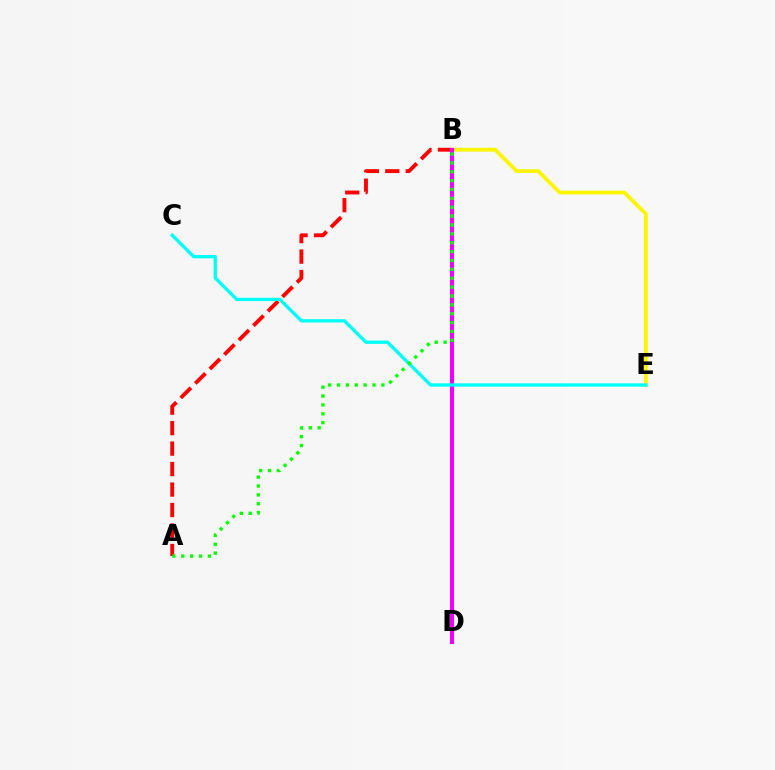{('B', 'D'): [{'color': '#0010ff', 'line_style': 'dashed', 'thickness': 1.61}, {'color': '#ee00ff', 'line_style': 'solid', 'thickness': 2.94}], ('A', 'B'): [{'color': '#ff0000', 'line_style': 'dashed', 'thickness': 2.78}, {'color': '#08ff00', 'line_style': 'dotted', 'thickness': 2.41}], ('B', 'E'): [{'color': '#fcf500', 'line_style': 'solid', 'thickness': 2.73}], ('C', 'E'): [{'color': '#00fff6', 'line_style': 'solid', 'thickness': 2.39}]}